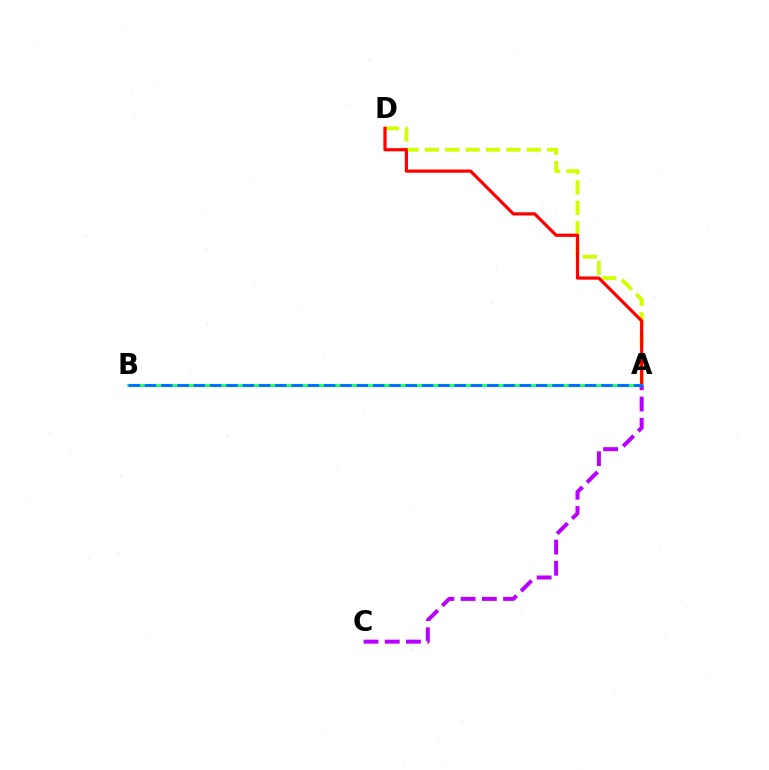{('A', 'D'): [{'color': '#d1ff00', 'line_style': 'dashed', 'thickness': 2.77}, {'color': '#ff0000', 'line_style': 'solid', 'thickness': 2.3}], ('A', 'B'): [{'color': '#00ff5c', 'line_style': 'solid', 'thickness': 1.86}, {'color': '#0074ff', 'line_style': 'dashed', 'thickness': 2.21}], ('A', 'C'): [{'color': '#b900ff', 'line_style': 'dashed', 'thickness': 2.88}]}